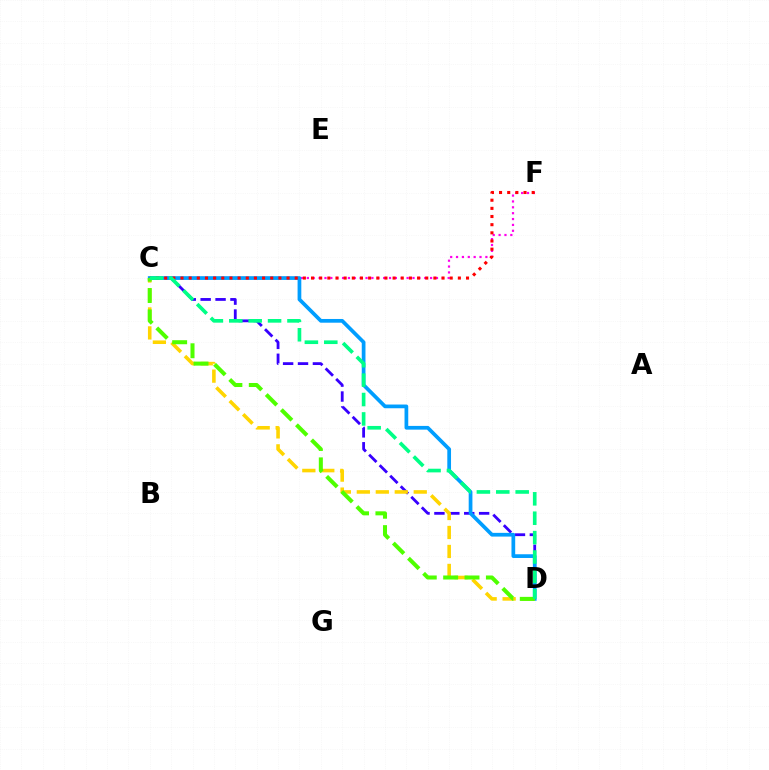{('C', 'D'): [{'color': '#3700ff', 'line_style': 'dashed', 'thickness': 2.02}, {'color': '#009eff', 'line_style': 'solid', 'thickness': 2.68}, {'color': '#ffd500', 'line_style': 'dashed', 'thickness': 2.58}, {'color': '#4fff00', 'line_style': 'dashed', 'thickness': 2.9}, {'color': '#00ff86', 'line_style': 'dashed', 'thickness': 2.64}], ('C', 'F'): [{'color': '#ff00ed', 'line_style': 'dotted', 'thickness': 1.59}, {'color': '#ff0000', 'line_style': 'dotted', 'thickness': 2.22}]}